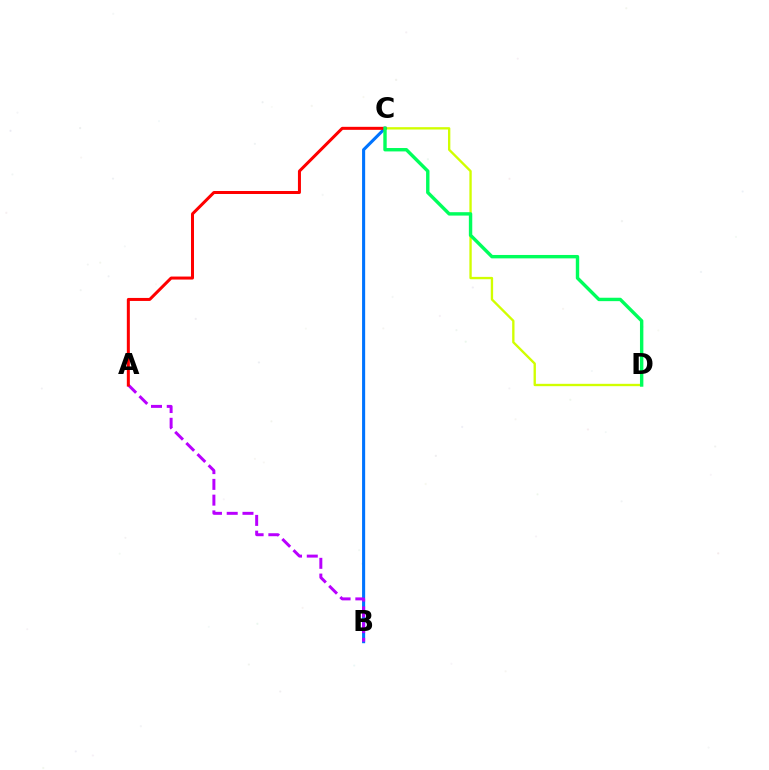{('C', 'D'): [{'color': '#d1ff00', 'line_style': 'solid', 'thickness': 1.69}, {'color': '#00ff5c', 'line_style': 'solid', 'thickness': 2.45}], ('B', 'C'): [{'color': '#0074ff', 'line_style': 'solid', 'thickness': 2.22}], ('A', 'B'): [{'color': '#b900ff', 'line_style': 'dashed', 'thickness': 2.14}], ('A', 'C'): [{'color': '#ff0000', 'line_style': 'solid', 'thickness': 2.17}]}